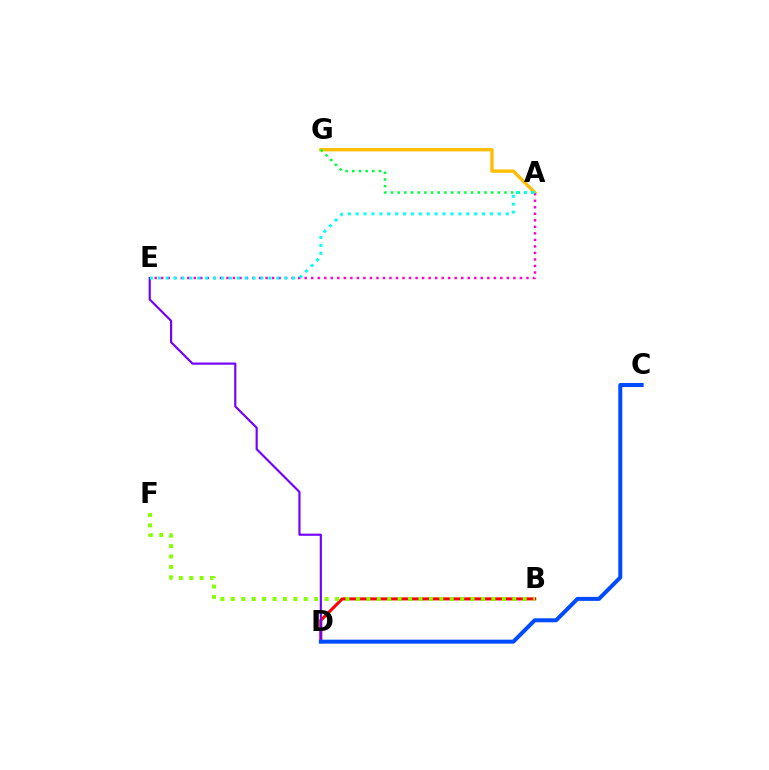{('B', 'D'): [{'color': '#ff0000', 'line_style': 'solid', 'thickness': 2.19}], ('D', 'E'): [{'color': '#7200ff', 'line_style': 'solid', 'thickness': 1.55}], ('A', 'G'): [{'color': '#ffbd00', 'line_style': 'solid', 'thickness': 2.41}, {'color': '#00ff39', 'line_style': 'dotted', 'thickness': 1.81}], ('A', 'E'): [{'color': '#ff00cf', 'line_style': 'dotted', 'thickness': 1.77}, {'color': '#00fff6', 'line_style': 'dotted', 'thickness': 2.15}], ('B', 'F'): [{'color': '#84ff00', 'line_style': 'dotted', 'thickness': 2.83}], ('C', 'D'): [{'color': '#004bff', 'line_style': 'solid', 'thickness': 2.87}]}